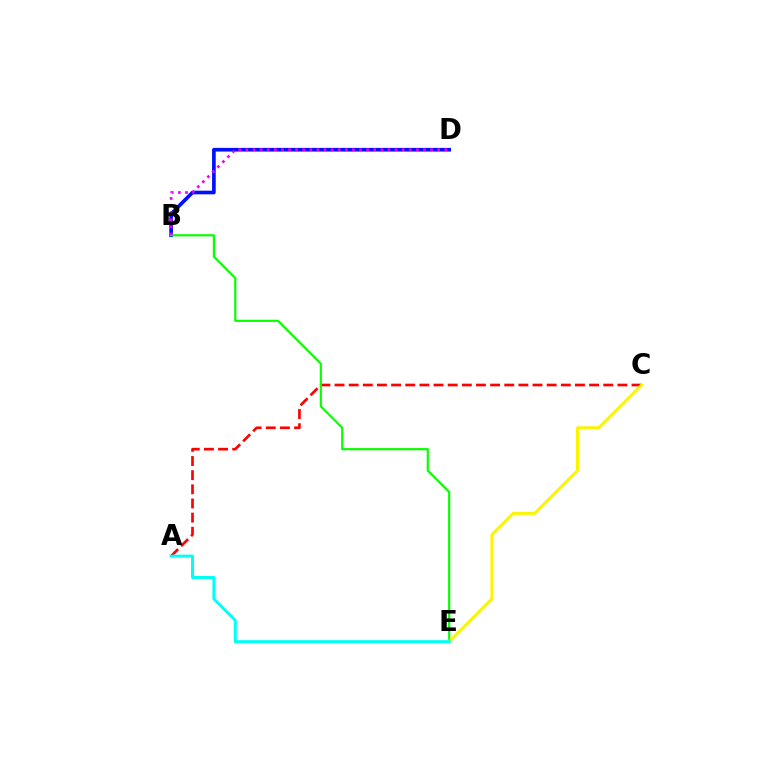{('A', 'C'): [{'color': '#ff0000', 'line_style': 'dashed', 'thickness': 1.92}], ('B', 'D'): [{'color': '#0010ff', 'line_style': 'solid', 'thickness': 2.64}, {'color': '#ee00ff', 'line_style': 'dotted', 'thickness': 1.93}], ('B', 'E'): [{'color': '#08ff00', 'line_style': 'solid', 'thickness': 1.57}], ('C', 'E'): [{'color': '#fcf500', 'line_style': 'solid', 'thickness': 2.16}], ('A', 'E'): [{'color': '#00fff6', 'line_style': 'solid', 'thickness': 2.15}]}